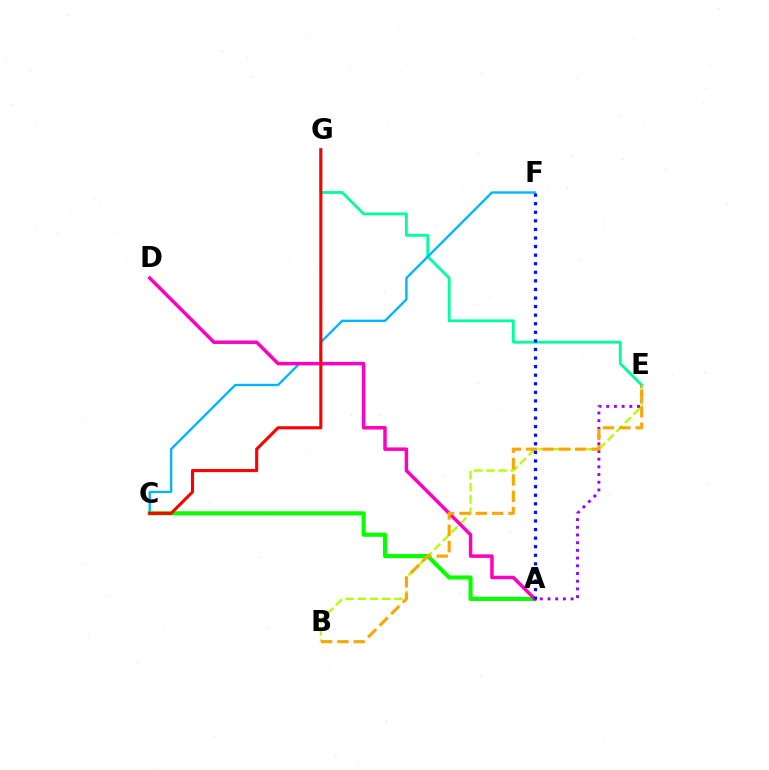{('E', 'G'): [{'color': '#00ff9d', 'line_style': 'solid', 'thickness': 2.03}], ('A', 'E'): [{'color': '#9b00ff', 'line_style': 'dotted', 'thickness': 2.09}], ('C', 'F'): [{'color': '#00b5ff', 'line_style': 'solid', 'thickness': 1.7}], ('B', 'E'): [{'color': '#b3ff00', 'line_style': 'dashed', 'thickness': 1.66}, {'color': '#ffa500', 'line_style': 'dashed', 'thickness': 2.22}], ('A', 'C'): [{'color': '#08ff00', 'line_style': 'solid', 'thickness': 2.96}], ('A', 'D'): [{'color': '#ff00bd', 'line_style': 'solid', 'thickness': 2.51}], ('A', 'F'): [{'color': '#0010ff', 'line_style': 'dotted', 'thickness': 2.33}], ('C', 'G'): [{'color': '#ff0000', 'line_style': 'solid', 'thickness': 2.22}]}